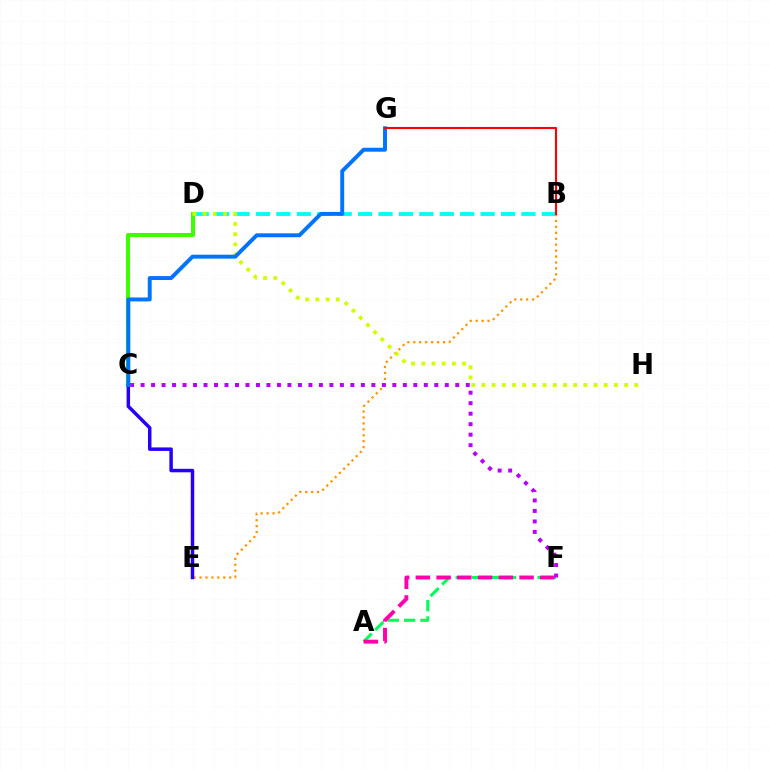{('B', 'E'): [{'color': '#ff9400', 'line_style': 'dotted', 'thickness': 1.61}], ('B', 'D'): [{'color': '#00fff6', 'line_style': 'dashed', 'thickness': 2.77}], ('A', 'F'): [{'color': '#00ff5c', 'line_style': 'dashed', 'thickness': 2.23}, {'color': '#ff00ac', 'line_style': 'dashed', 'thickness': 2.82}], ('C', 'D'): [{'color': '#3dff00', 'line_style': 'solid', 'thickness': 2.93}], ('D', 'H'): [{'color': '#d1ff00', 'line_style': 'dotted', 'thickness': 2.77}], ('C', 'E'): [{'color': '#2500ff', 'line_style': 'solid', 'thickness': 2.51}], ('C', 'F'): [{'color': '#b900ff', 'line_style': 'dotted', 'thickness': 2.85}], ('C', 'G'): [{'color': '#0074ff', 'line_style': 'solid', 'thickness': 2.84}], ('B', 'G'): [{'color': '#ff0000', 'line_style': 'solid', 'thickness': 1.52}]}